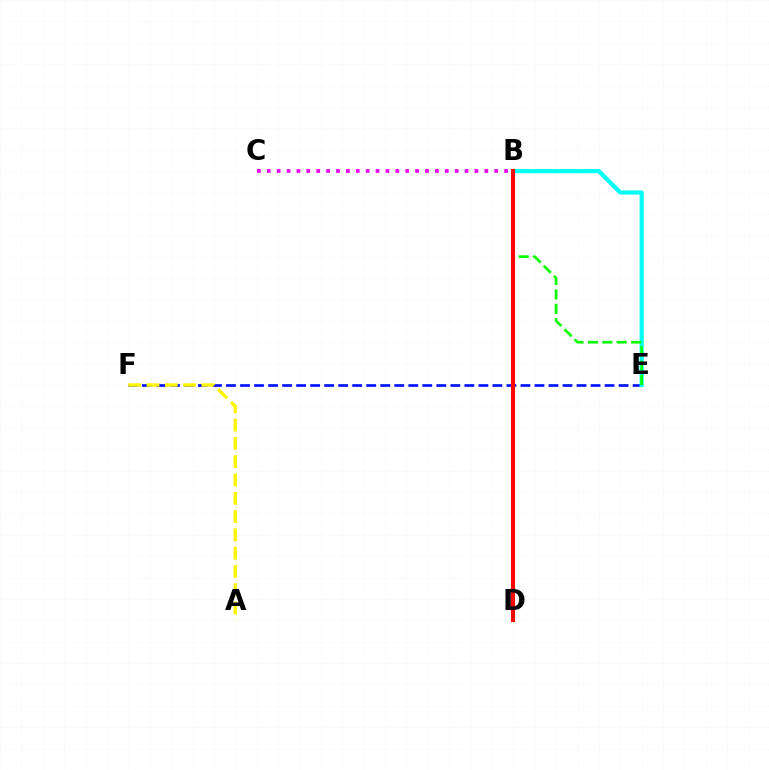{('B', 'C'): [{'color': '#ee00ff', 'line_style': 'dotted', 'thickness': 2.69}], ('E', 'F'): [{'color': '#0010ff', 'line_style': 'dashed', 'thickness': 1.9}], ('A', 'F'): [{'color': '#fcf500', 'line_style': 'dashed', 'thickness': 2.49}], ('B', 'E'): [{'color': '#00fff6', 'line_style': 'solid', 'thickness': 2.99}, {'color': '#08ff00', 'line_style': 'dashed', 'thickness': 1.96}], ('B', 'D'): [{'color': '#ff0000', 'line_style': 'solid', 'thickness': 2.95}]}